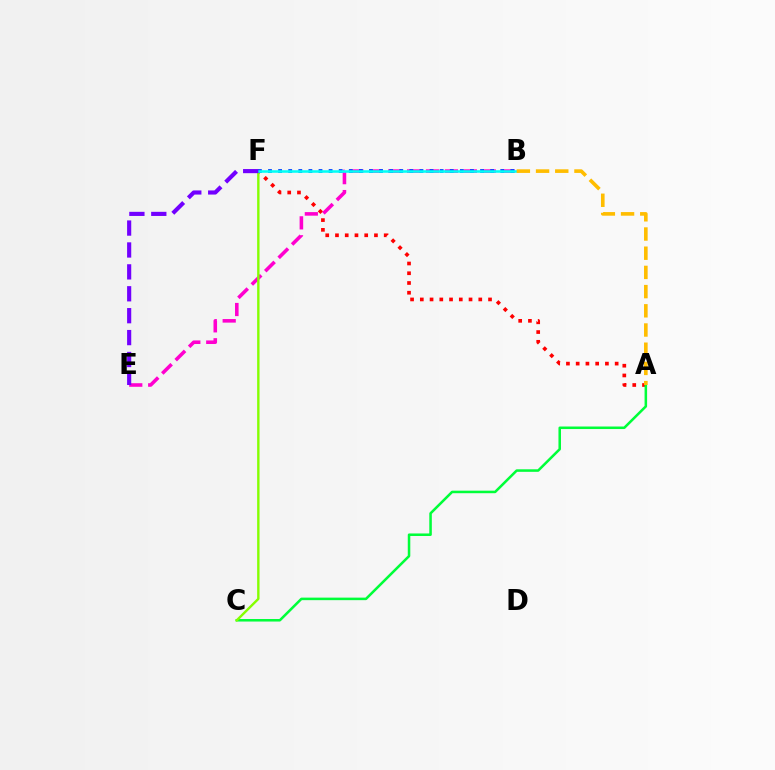{('A', 'F'): [{'color': '#ff0000', 'line_style': 'dotted', 'thickness': 2.65}], ('B', 'E'): [{'color': '#ff00cf', 'line_style': 'dashed', 'thickness': 2.57}], ('A', 'C'): [{'color': '#00ff39', 'line_style': 'solid', 'thickness': 1.82}], ('C', 'F'): [{'color': '#84ff00', 'line_style': 'solid', 'thickness': 1.72}], ('B', 'F'): [{'color': '#004bff', 'line_style': 'dotted', 'thickness': 2.74}, {'color': '#00fff6', 'line_style': 'solid', 'thickness': 1.83}], ('E', 'F'): [{'color': '#7200ff', 'line_style': 'dashed', 'thickness': 2.98}], ('A', 'B'): [{'color': '#ffbd00', 'line_style': 'dashed', 'thickness': 2.61}]}